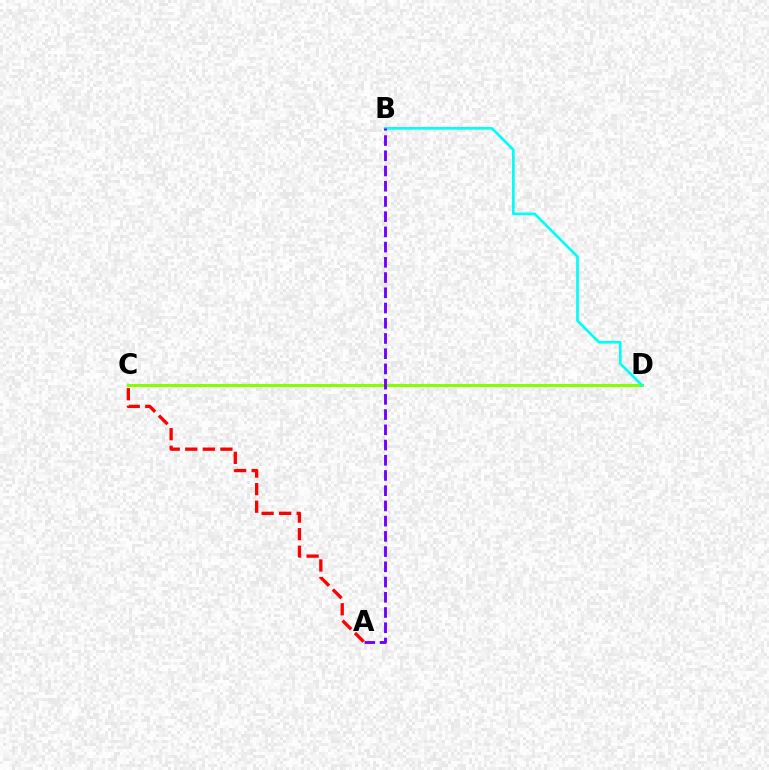{('C', 'D'): [{'color': '#84ff00', 'line_style': 'solid', 'thickness': 2.19}], ('B', 'D'): [{'color': '#00fff6', 'line_style': 'solid', 'thickness': 1.94}], ('A', 'C'): [{'color': '#ff0000', 'line_style': 'dashed', 'thickness': 2.39}], ('A', 'B'): [{'color': '#7200ff', 'line_style': 'dashed', 'thickness': 2.07}]}